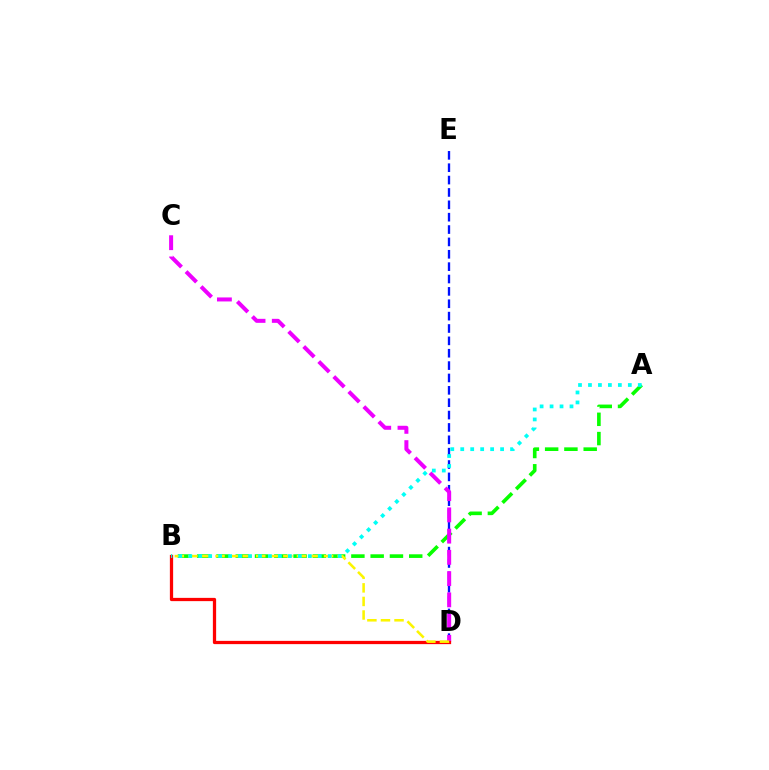{('A', 'B'): [{'color': '#08ff00', 'line_style': 'dashed', 'thickness': 2.62}, {'color': '#00fff6', 'line_style': 'dotted', 'thickness': 2.71}], ('D', 'E'): [{'color': '#0010ff', 'line_style': 'dashed', 'thickness': 1.68}], ('C', 'D'): [{'color': '#ee00ff', 'line_style': 'dashed', 'thickness': 2.89}], ('B', 'D'): [{'color': '#ff0000', 'line_style': 'solid', 'thickness': 2.35}, {'color': '#fcf500', 'line_style': 'dashed', 'thickness': 1.84}]}